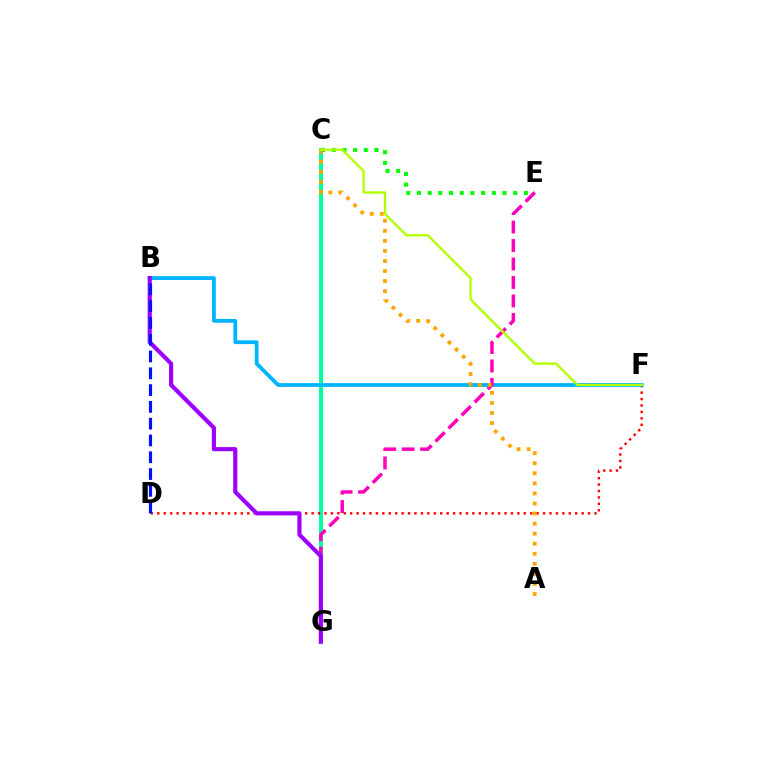{('C', 'G'): [{'color': '#00ff9d', 'line_style': 'solid', 'thickness': 2.86}], ('D', 'F'): [{'color': '#ff0000', 'line_style': 'dotted', 'thickness': 1.75}], ('B', 'F'): [{'color': '#00b5ff', 'line_style': 'solid', 'thickness': 2.73}], ('C', 'E'): [{'color': '#08ff00', 'line_style': 'dotted', 'thickness': 2.9}], ('E', 'G'): [{'color': '#ff00bd', 'line_style': 'dashed', 'thickness': 2.51}], ('B', 'G'): [{'color': '#9b00ff', 'line_style': 'solid', 'thickness': 2.98}], ('A', 'C'): [{'color': '#ffa500', 'line_style': 'dotted', 'thickness': 2.73}], ('C', 'F'): [{'color': '#b3ff00', 'line_style': 'solid', 'thickness': 1.69}], ('B', 'D'): [{'color': '#0010ff', 'line_style': 'dashed', 'thickness': 2.28}]}